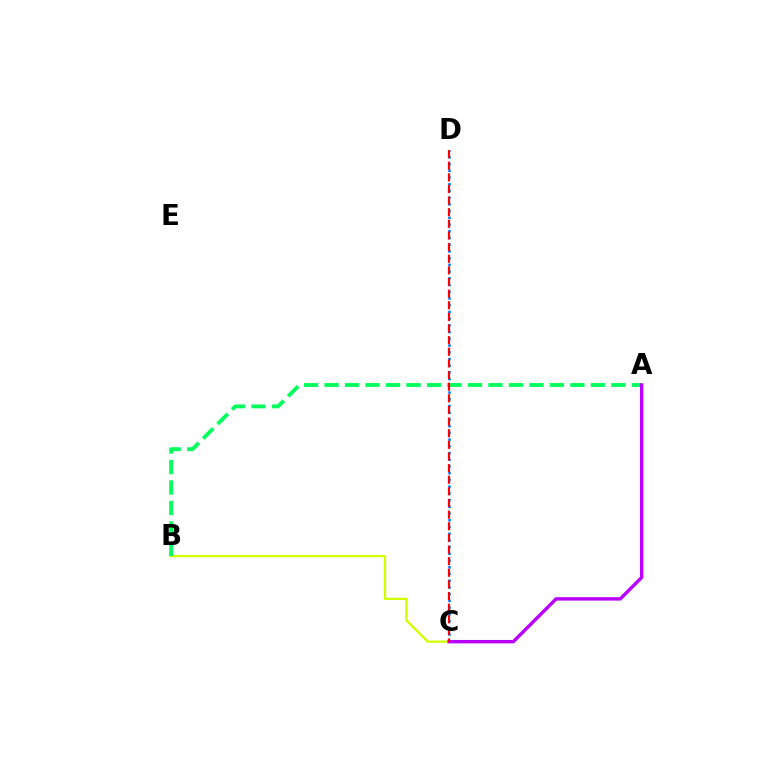{('C', 'D'): [{'color': '#0074ff', 'line_style': 'dotted', 'thickness': 1.83}, {'color': '#ff0000', 'line_style': 'dashed', 'thickness': 1.58}], ('B', 'C'): [{'color': '#d1ff00', 'line_style': 'solid', 'thickness': 1.68}], ('A', 'B'): [{'color': '#00ff5c', 'line_style': 'dashed', 'thickness': 2.78}], ('A', 'C'): [{'color': '#b900ff', 'line_style': 'solid', 'thickness': 2.46}]}